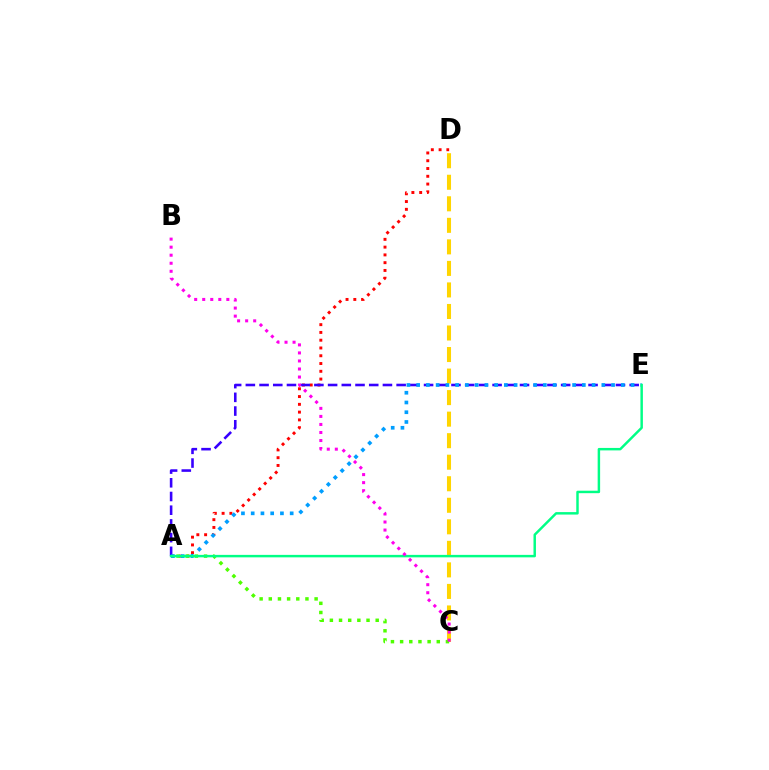{('A', 'D'): [{'color': '#ff0000', 'line_style': 'dotted', 'thickness': 2.11}], ('C', 'D'): [{'color': '#ffd500', 'line_style': 'dashed', 'thickness': 2.93}], ('A', 'E'): [{'color': '#3700ff', 'line_style': 'dashed', 'thickness': 1.86}, {'color': '#009eff', 'line_style': 'dotted', 'thickness': 2.65}, {'color': '#00ff86', 'line_style': 'solid', 'thickness': 1.77}], ('A', 'C'): [{'color': '#4fff00', 'line_style': 'dotted', 'thickness': 2.49}], ('B', 'C'): [{'color': '#ff00ed', 'line_style': 'dotted', 'thickness': 2.18}]}